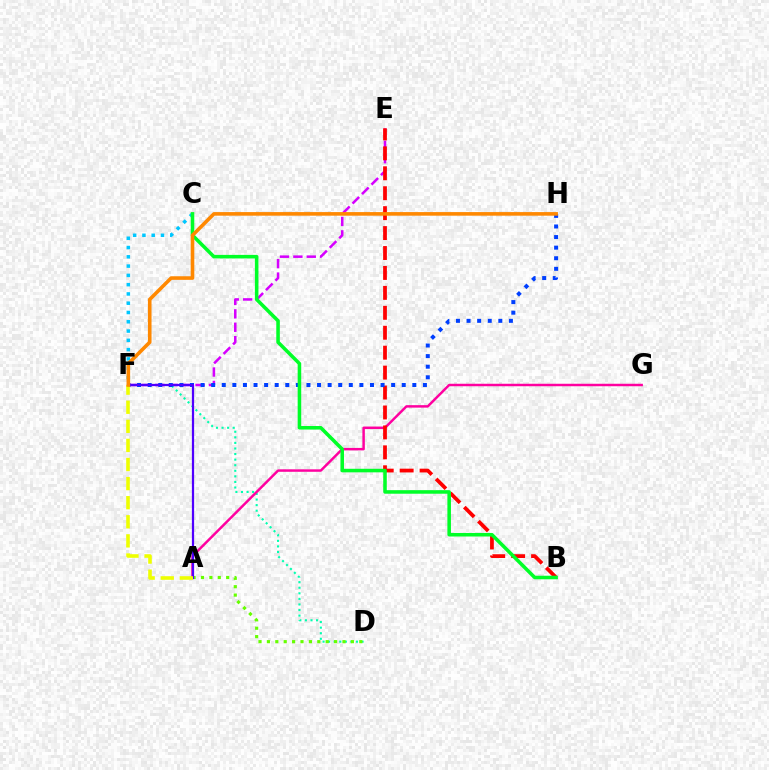{('E', 'F'): [{'color': '#d600ff', 'line_style': 'dashed', 'thickness': 1.82}], ('D', 'F'): [{'color': '#00ffaf', 'line_style': 'dotted', 'thickness': 1.51}], ('A', 'G'): [{'color': '#ff00a0', 'line_style': 'solid', 'thickness': 1.78}], ('A', 'D'): [{'color': '#66ff00', 'line_style': 'dotted', 'thickness': 2.28}], ('B', 'E'): [{'color': '#ff0000', 'line_style': 'dashed', 'thickness': 2.71}], ('C', 'F'): [{'color': '#00c7ff', 'line_style': 'dotted', 'thickness': 2.52}], ('F', 'H'): [{'color': '#003fff', 'line_style': 'dotted', 'thickness': 2.88}, {'color': '#ff8800', 'line_style': 'solid', 'thickness': 2.59}], ('A', 'F'): [{'color': '#4f00ff', 'line_style': 'solid', 'thickness': 1.61}, {'color': '#eeff00', 'line_style': 'dashed', 'thickness': 2.59}], ('B', 'C'): [{'color': '#00ff27', 'line_style': 'solid', 'thickness': 2.56}]}